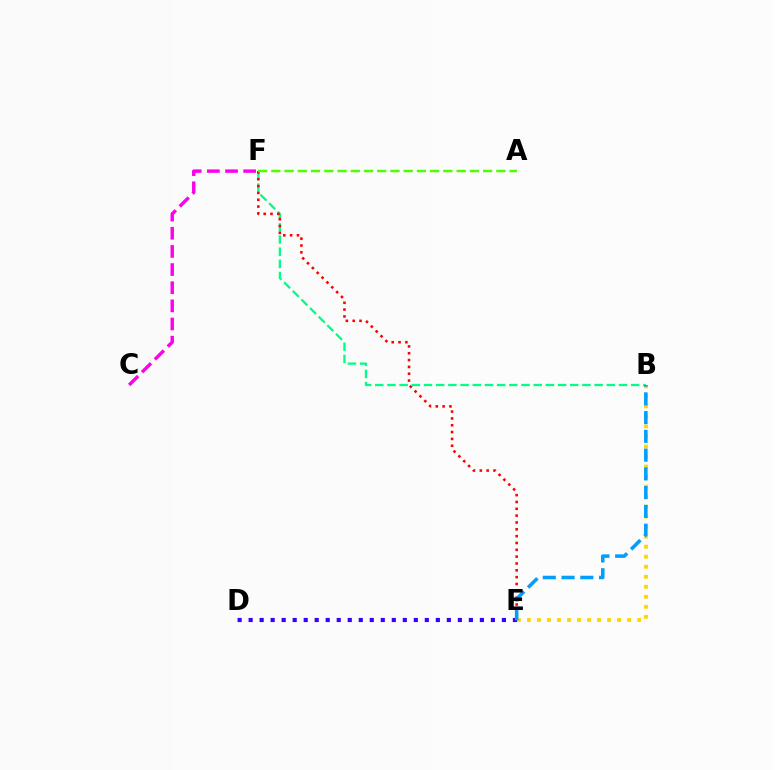{('D', 'E'): [{'color': '#3700ff', 'line_style': 'dotted', 'thickness': 2.99}], ('B', 'E'): [{'color': '#ffd500', 'line_style': 'dotted', 'thickness': 2.72}, {'color': '#009eff', 'line_style': 'dashed', 'thickness': 2.55}], ('C', 'F'): [{'color': '#ff00ed', 'line_style': 'dashed', 'thickness': 2.47}], ('B', 'F'): [{'color': '#00ff86', 'line_style': 'dashed', 'thickness': 1.66}], ('E', 'F'): [{'color': '#ff0000', 'line_style': 'dotted', 'thickness': 1.86}], ('A', 'F'): [{'color': '#4fff00', 'line_style': 'dashed', 'thickness': 1.8}]}